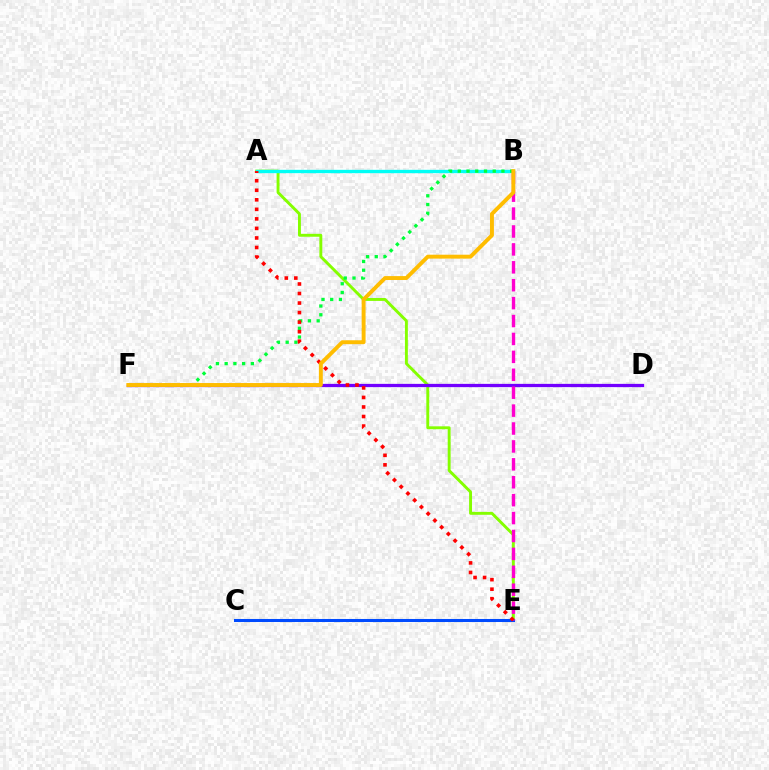{('A', 'E'): [{'color': '#84ff00', 'line_style': 'solid', 'thickness': 2.1}, {'color': '#ff0000', 'line_style': 'dotted', 'thickness': 2.59}], ('C', 'E'): [{'color': '#004bff', 'line_style': 'solid', 'thickness': 2.19}], ('D', 'F'): [{'color': '#7200ff', 'line_style': 'solid', 'thickness': 2.35}], ('A', 'B'): [{'color': '#00fff6', 'line_style': 'solid', 'thickness': 2.41}], ('B', 'E'): [{'color': '#ff00cf', 'line_style': 'dashed', 'thickness': 2.43}], ('B', 'F'): [{'color': '#00ff39', 'line_style': 'dotted', 'thickness': 2.37}, {'color': '#ffbd00', 'line_style': 'solid', 'thickness': 2.82}]}